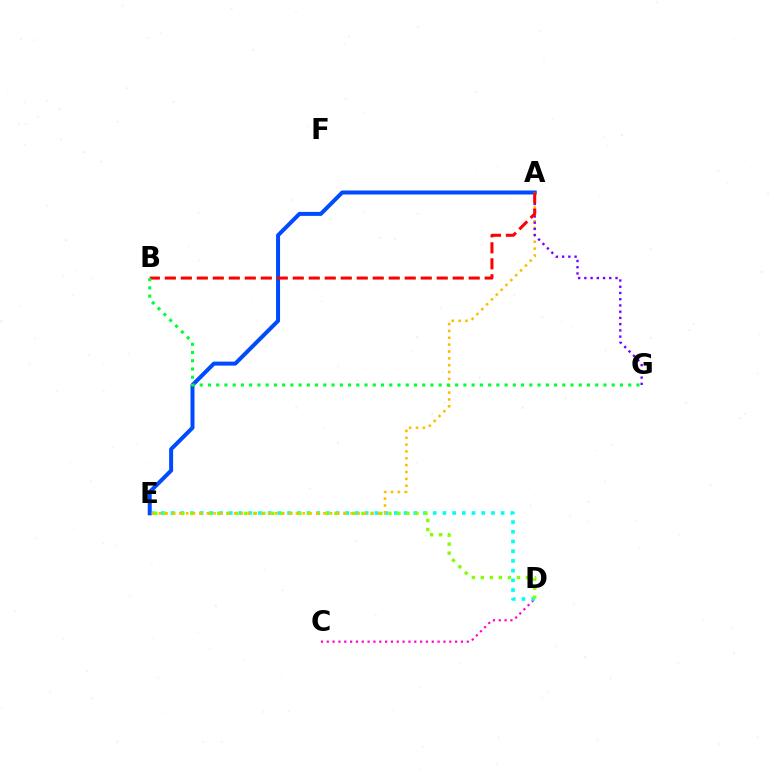{('C', 'D'): [{'color': '#ff00cf', 'line_style': 'dotted', 'thickness': 1.59}], ('D', 'E'): [{'color': '#00fff6', 'line_style': 'dotted', 'thickness': 2.64}, {'color': '#84ff00', 'line_style': 'dotted', 'thickness': 2.45}], ('A', 'E'): [{'color': '#004bff', 'line_style': 'solid', 'thickness': 2.88}, {'color': '#ffbd00', 'line_style': 'dotted', 'thickness': 1.86}], ('A', 'G'): [{'color': '#7200ff', 'line_style': 'dotted', 'thickness': 1.69}], ('A', 'B'): [{'color': '#ff0000', 'line_style': 'dashed', 'thickness': 2.17}], ('B', 'G'): [{'color': '#00ff39', 'line_style': 'dotted', 'thickness': 2.24}]}